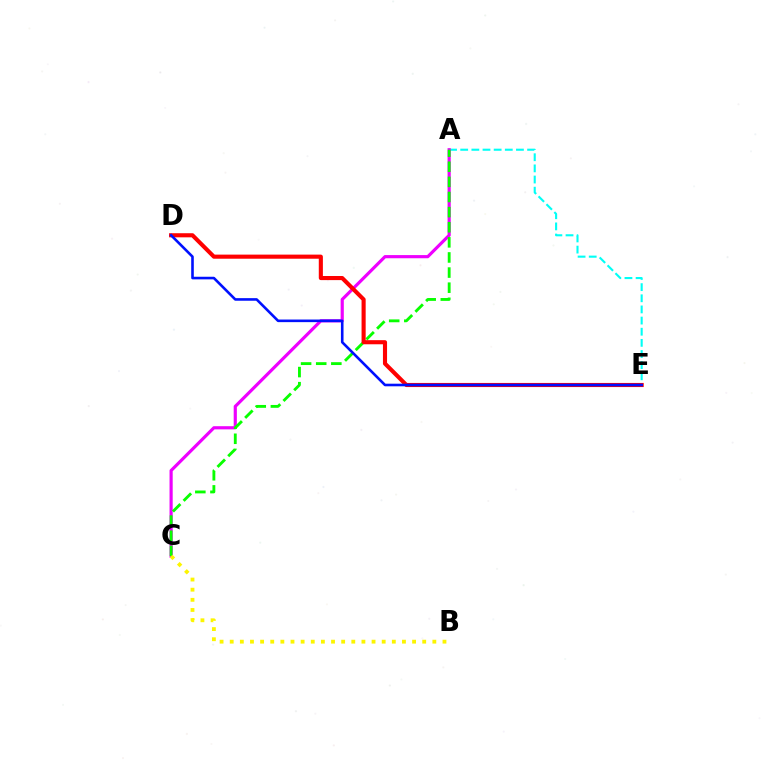{('A', 'E'): [{'color': '#00fff6', 'line_style': 'dashed', 'thickness': 1.51}], ('A', 'C'): [{'color': '#ee00ff', 'line_style': 'solid', 'thickness': 2.28}, {'color': '#08ff00', 'line_style': 'dashed', 'thickness': 2.05}], ('D', 'E'): [{'color': '#ff0000', 'line_style': 'solid', 'thickness': 2.96}, {'color': '#0010ff', 'line_style': 'solid', 'thickness': 1.88}], ('B', 'C'): [{'color': '#fcf500', 'line_style': 'dotted', 'thickness': 2.75}]}